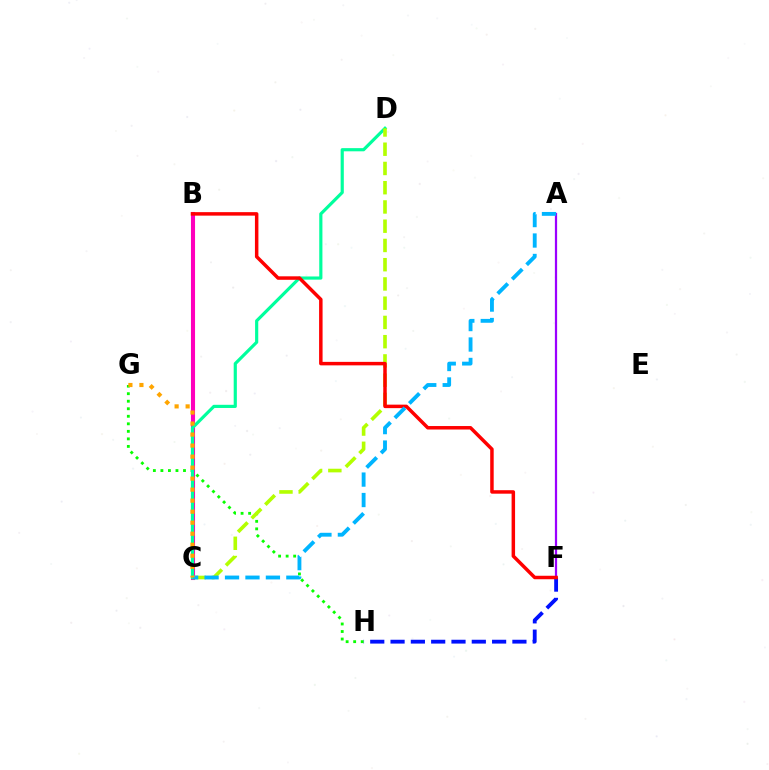{('F', 'H'): [{'color': '#0010ff', 'line_style': 'dashed', 'thickness': 2.76}], ('G', 'H'): [{'color': '#08ff00', 'line_style': 'dotted', 'thickness': 2.05}], ('B', 'C'): [{'color': '#ff00bd', 'line_style': 'solid', 'thickness': 2.94}], ('C', 'D'): [{'color': '#00ff9d', 'line_style': 'solid', 'thickness': 2.28}, {'color': '#b3ff00', 'line_style': 'dashed', 'thickness': 2.61}], ('A', 'F'): [{'color': '#9b00ff', 'line_style': 'solid', 'thickness': 1.61}], ('B', 'F'): [{'color': '#ff0000', 'line_style': 'solid', 'thickness': 2.51}], ('A', 'C'): [{'color': '#00b5ff', 'line_style': 'dashed', 'thickness': 2.78}], ('C', 'G'): [{'color': '#ffa500', 'line_style': 'dotted', 'thickness': 2.99}]}